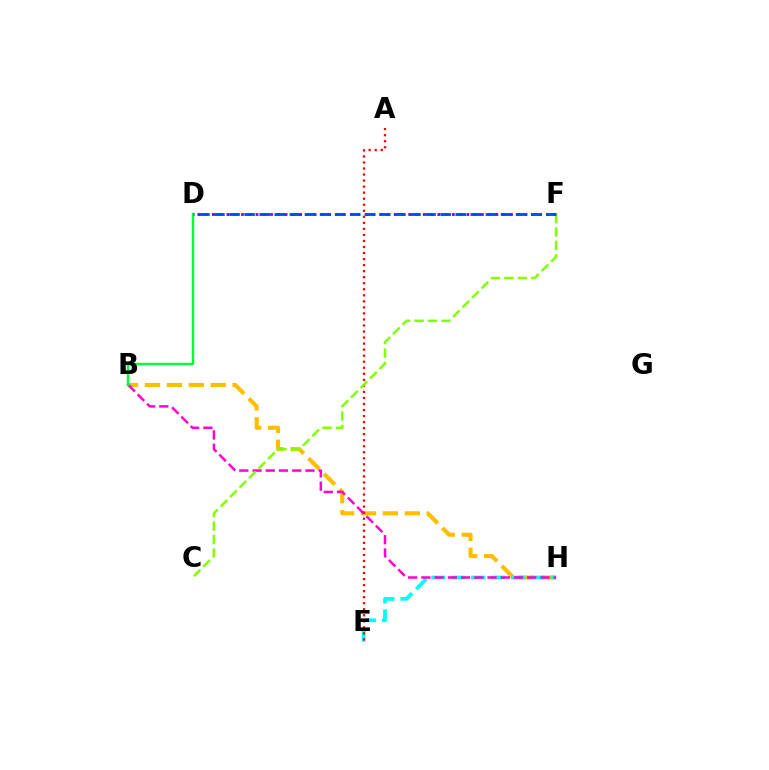{('B', 'H'): [{'color': '#ffbd00', 'line_style': 'dashed', 'thickness': 2.98}, {'color': '#ff00cf', 'line_style': 'dashed', 'thickness': 1.8}], ('D', 'F'): [{'color': '#7200ff', 'line_style': 'dotted', 'thickness': 1.98}, {'color': '#004bff', 'line_style': 'dashed', 'thickness': 2.05}], ('E', 'H'): [{'color': '#00fff6', 'line_style': 'dashed', 'thickness': 2.7}], ('A', 'E'): [{'color': '#ff0000', 'line_style': 'dotted', 'thickness': 1.64}], ('C', 'F'): [{'color': '#84ff00', 'line_style': 'dashed', 'thickness': 1.83}], ('B', 'D'): [{'color': '#00ff39', 'line_style': 'solid', 'thickness': 1.74}]}